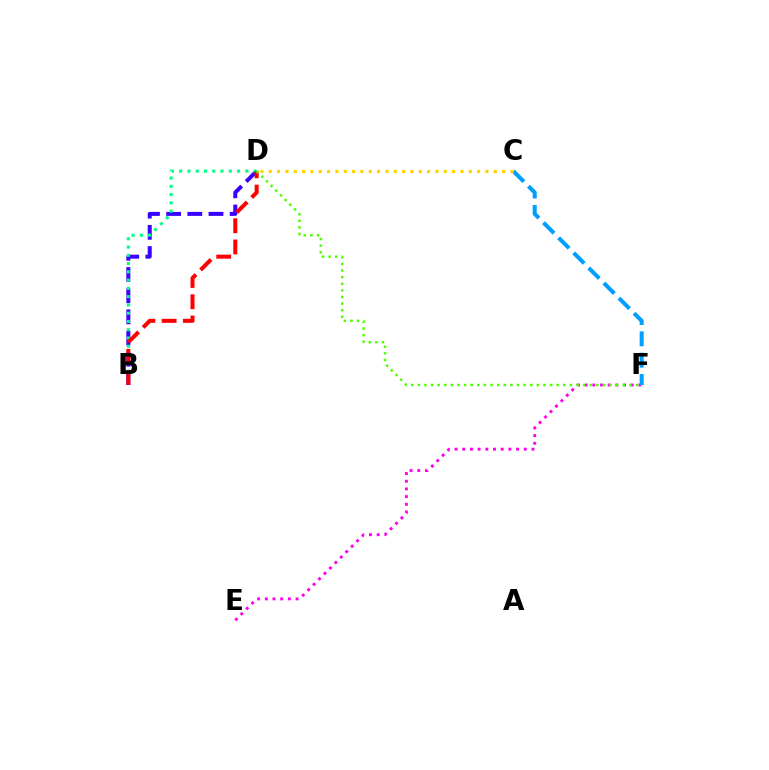{('E', 'F'): [{'color': '#ff00ed', 'line_style': 'dotted', 'thickness': 2.09}], ('B', 'D'): [{'color': '#3700ff', 'line_style': 'dashed', 'thickness': 2.88}, {'color': '#00ff86', 'line_style': 'dotted', 'thickness': 2.25}, {'color': '#ff0000', 'line_style': 'dashed', 'thickness': 2.89}], ('D', 'F'): [{'color': '#4fff00', 'line_style': 'dotted', 'thickness': 1.8}], ('C', 'F'): [{'color': '#009eff', 'line_style': 'dashed', 'thickness': 2.9}], ('C', 'D'): [{'color': '#ffd500', 'line_style': 'dotted', 'thickness': 2.26}]}